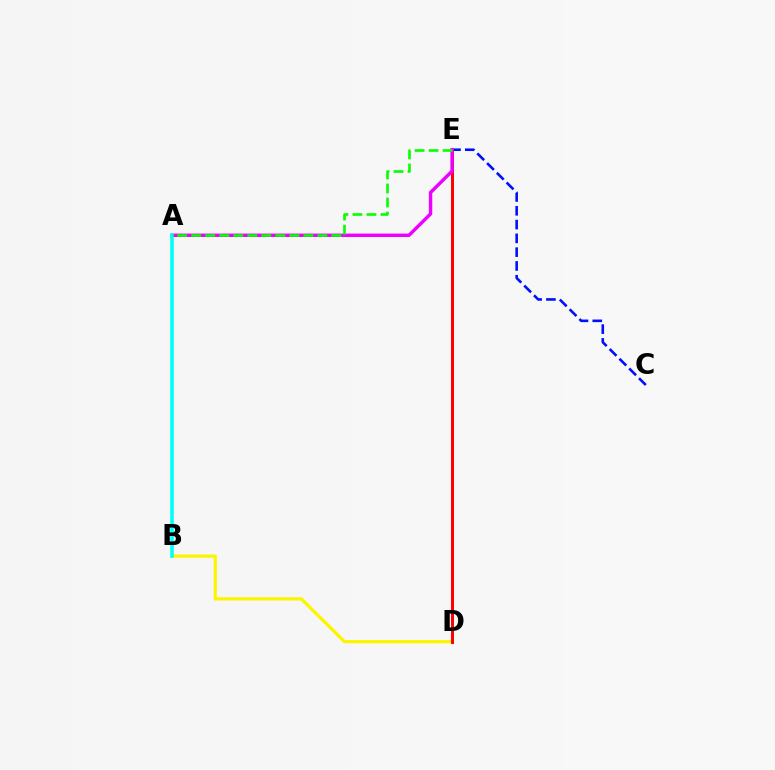{('C', 'E'): [{'color': '#0010ff', 'line_style': 'dashed', 'thickness': 1.87}], ('B', 'D'): [{'color': '#fcf500', 'line_style': 'solid', 'thickness': 2.33}], ('D', 'E'): [{'color': '#ff0000', 'line_style': 'solid', 'thickness': 2.14}], ('A', 'E'): [{'color': '#ee00ff', 'line_style': 'solid', 'thickness': 2.46}, {'color': '#08ff00', 'line_style': 'dashed', 'thickness': 1.9}], ('A', 'B'): [{'color': '#00fff6', 'line_style': 'solid', 'thickness': 2.57}]}